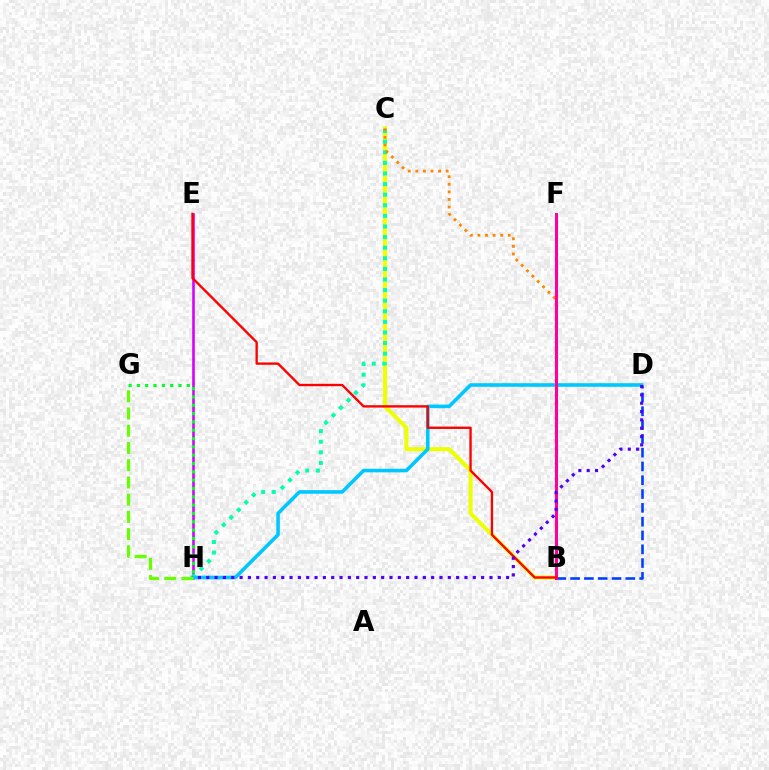{('E', 'H'): [{'color': '#d600ff', 'line_style': 'solid', 'thickness': 1.87}], ('B', 'C'): [{'color': '#eeff00', 'line_style': 'solid', 'thickness': 2.9}, {'color': '#ff8800', 'line_style': 'dotted', 'thickness': 2.06}], ('C', 'H'): [{'color': '#00ffaf', 'line_style': 'dotted', 'thickness': 2.88}], ('B', 'D'): [{'color': '#003fff', 'line_style': 'dashed', 'thickness': 1.88}], ('D', 'H'): [{'color': '#00c7ff', 'line_style': 'solid', 'thickness': 2.58}, {'color': '#4f00ff', 'line_style': 'dotted', 'thickness': 2.26}], ('G', 'H'): [{'color': '#00ff27', 'line_style': 'dotted', 'thickness': 2.26}, {'color': '#66ff00', 'line_style': 'dashed', 'thickness': 2.34}], ('B', 'F'): [{'color': '#ff00a0', 'line_style': 'solid', 'thickness': 2.18}], ('B', 'E'): [{'color': '#ff0000', 'line_style': 'solid', 'thickness': 1.7}]}